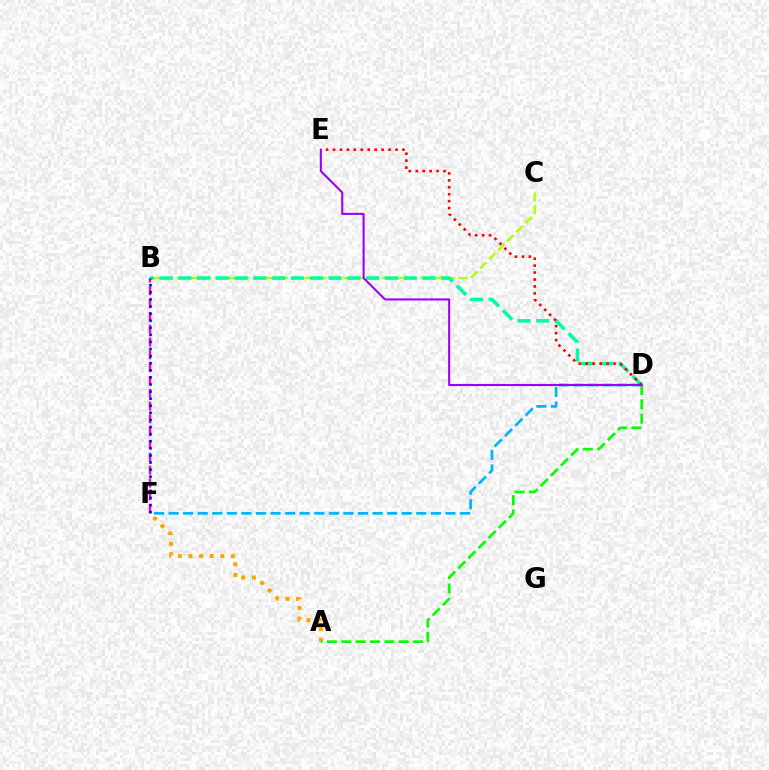{('D', 'F'): [{'color': '#00b5ff', 'line_style': 'dashed', 'thickness': 1.98}], ('B', 'C'): [{'color': '#b3ff00', 'line_style': 'dashed', 'thickness': 1.74}], ('A', 'F'): [{'color': '#ffa500', 'line_style': 'dotted', 'thickness': 2.88}], ('B', 'F'): [{'color': '#ff00bd', 'line_style': 'dashed', 'thickness': 1.74}, {'color': '#0010ff', 'line_style': 'dotted', 'thickness': 1.93}], ('B', 'D'): [{'color': '#00ff9d', 'line_style': 'dashed', 'thickness': 2.55}], ('D', 'E'): [{'color': '#ff0000', 'line_style': 'dotted', 'thickness': 1.89}, {'color': '#9b00ff', 'line_style': 'solid', 'thickness': 1.5}], ('A', 'D'): [{'color': '#08ff00', 'line_style': 'dashed', 'thickness': 1.95}]}